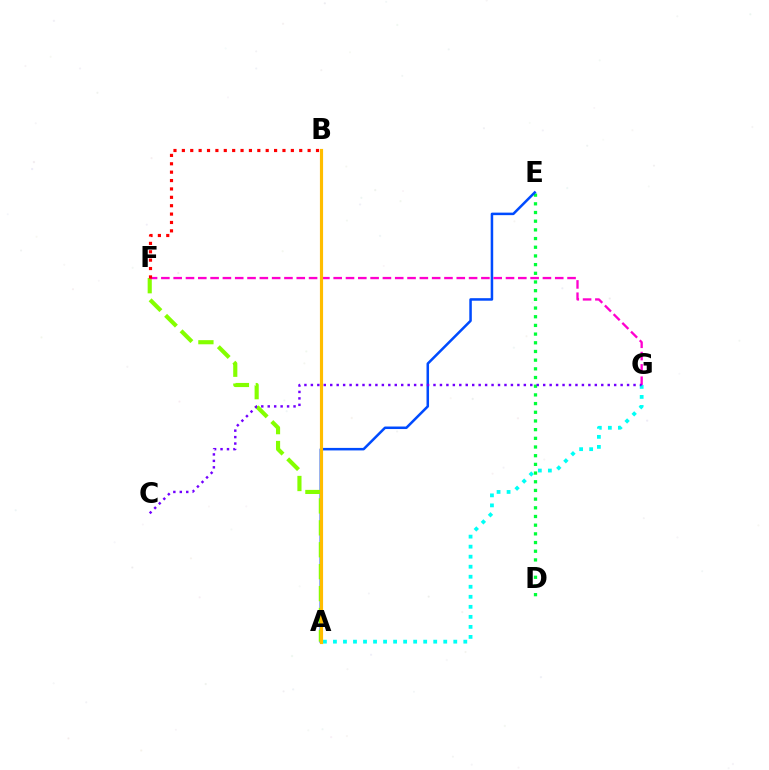{('D', 'E'): [{'color': '#00ff39', 'line_style': 'dotted', 'thickness': 2.36}], ('A', 'E'): [{'color': '#004bff', 'line_style': 'solid', 'thickness': 1.82}], ('A', 'F'): [{'color': '#84ff00', 'line_style': 'dashed', 'thickness': 2.98}], ('F', 'G'): [{'color': '#ff00cf', 'line_style': 'dashed', 'thickness': 1.67}], ('A', 'G'): [{'color': '#00fff6', 'line_style': 'dotted', 'thickness': 2.72}], ('A', 'B'): [{'color': '#ffbd00', 'line_style': 'solid', 'thickness': 2.27}], ('C', 'G'): [{'color': '#7200ff', 'line_style': 'dotted', 'thickness': 1.75}], ('B', 'F'): [{'color': '#ff0000', 'line_style': 'dotted', 'thickness': 2.28}]}